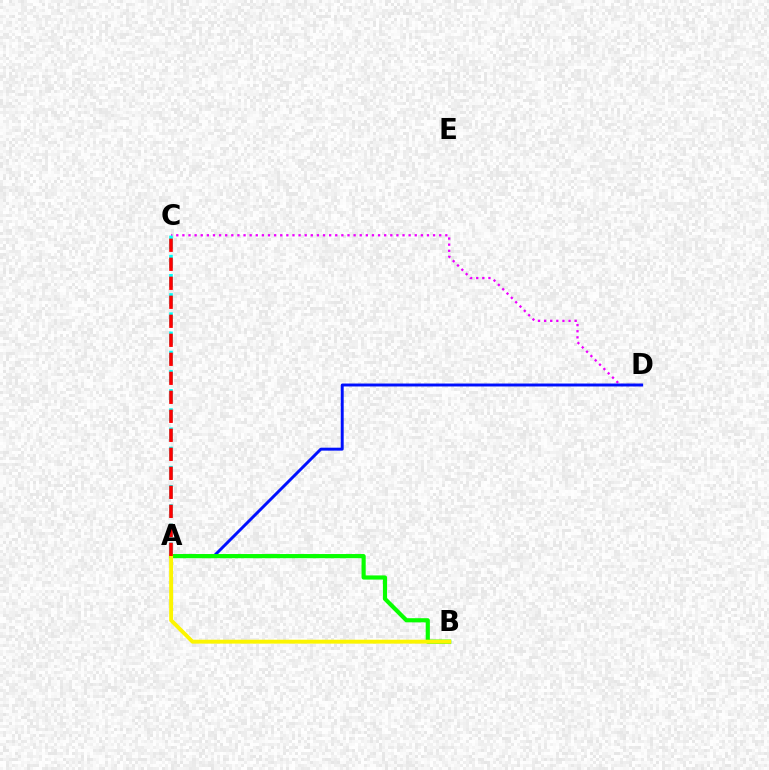{('C', 'D'): [{'color': '#ee00ff', 'line_style': 'dotted', 'thickness': 1.66}], ('A', 'D'): [{'color': '#0010ff', 'line_style': 'solid', 'thickness': 2.12}], ('A', 'C'): [{'color': '#00fff6', 'line_style': 'dashed', 'thickness': 2.61}, {'color': '#ff0000', 'line_style': 'dashed', 'thickness': 2.58}], ('A', 'B'): [{'color': '#08ff00', 'line_style': 'solid', 'thickness': 2.99}, {'color': '#fcf500', 'line_style': 'solid', 'thickness': 2.81}]}